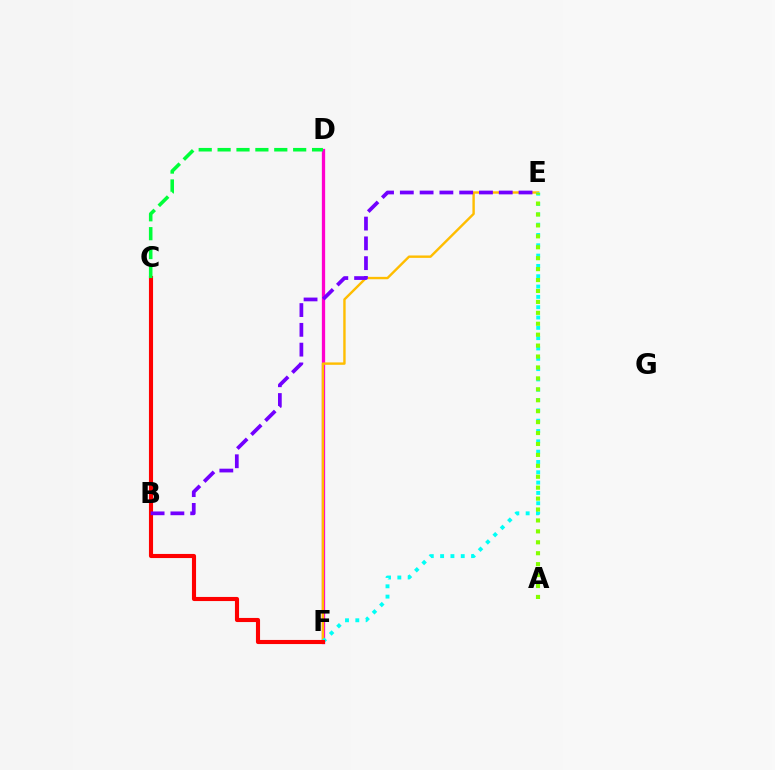{('D', 'F'): [{'color': '#ff00cf', 'line_style': 'solid', 'thickness': 2.37}], ('B', 'C'): [{'color': '#004bff', 'line_style': 'dotted', 'thickness': 2.66}], ('E', 'F'): [{'color': '#ffbd00', 'line_style': 'solid', 'thickness': 1.73}, {'color': '#00fff6', 'line_style': 'dotted', 'thickness': 2.8}], ('C', 'F'): [{'color': '#ff0000', 'line_style': 'solid', 'thickness': 2.96}], ('A', 'E'): [{'color': '#84ff00', 'line_style': 'dotted', 'thickness': 2.97}], ('B', 'E'): [{'color': '#7200ff', 'line_style': 'dashed', 'thickness': 2.69}], ('C', 'D'): [{'color': '#00ff39', 'line_style': 'dashed', 'thickness': 2.57}]}